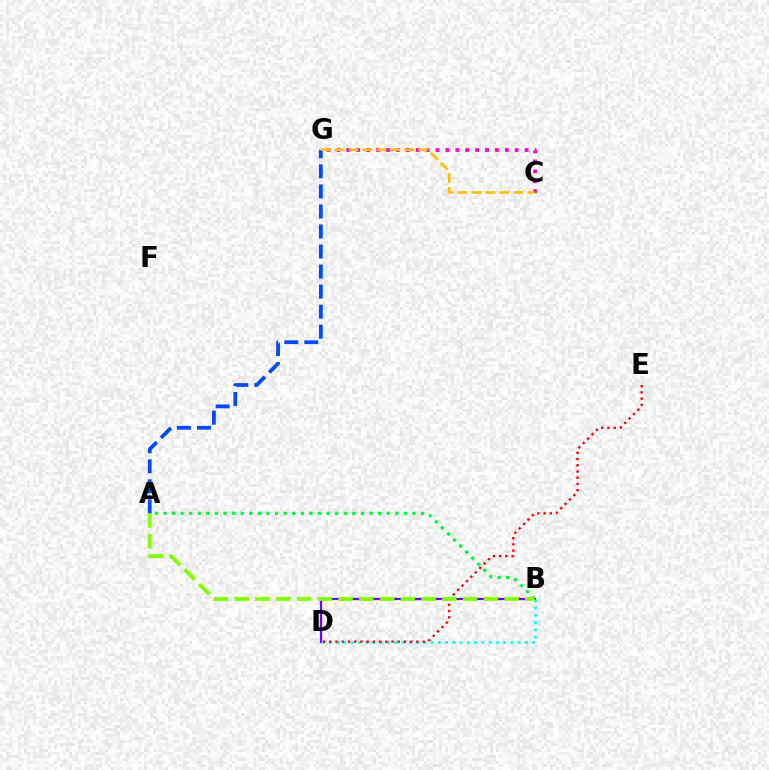{('A', 'B'): [{'color': '#00ff39', 'line_style': 'dotted', 'thickness': 2.33}, {'color': '#84ff00', 'line_style': 'dashed', 'thickness': 2.82}], ('B', 'D'): [{'color': '#7200ff', 'line_style': 'solid', 'thickness': 1.6}, {'color': '#00fff6', 'line_style': 'dotted', 'thickness': 1.97}], ('C', 'G'): [{'color': '#ff00cf', 'line_style': 'dotted', 'thickness': 2.69}, {'color': '#ffbd00', 'line_style': 'dashed', 'thickness': 1.89}], ('D', 'E'): [{'color': '#ff0000', 'line_style': 'dotted', 'thickness': 1.69}], ('A', 'G'): [{'color': '#004bff', 'line_style': 'dashed', 'thickness': 2.72}]}